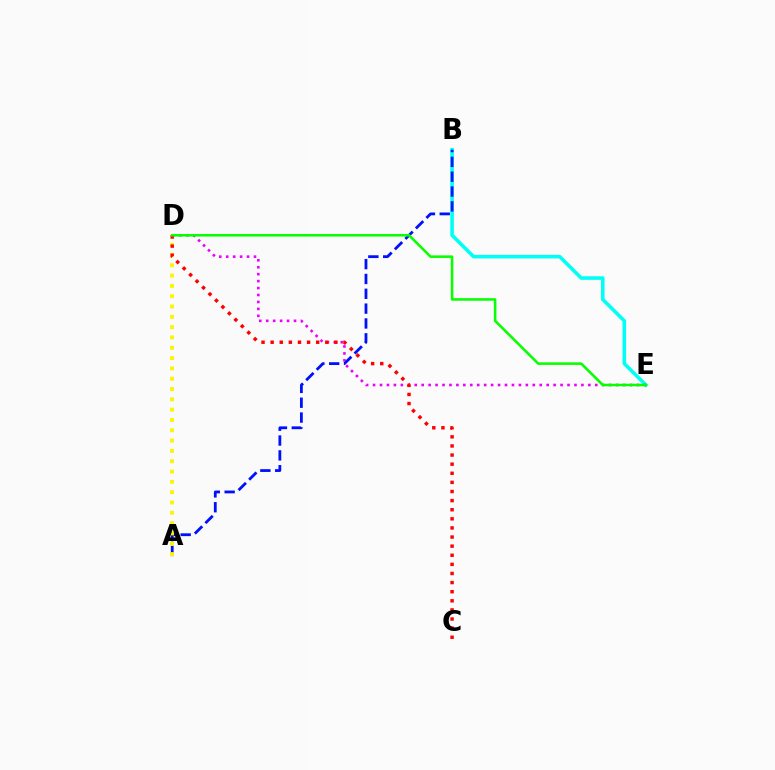{('B', 'E'): [{'color': '#00fff6', 'line_style': 'solid', 'thickness': 2.58}], ('D', 'E'): [{'color': '#ee00ff', 'line_style': 'dotted', 'thickness': 1.89}, {'color': '#08ff00', 'line_style': 'solid', 'thickness': 1.84}], ('A', 'B'): [{'color': '#0010ff', 'line_style': 'dashed', 'thickness': 2.02}], ('A', 'D'): [{'color': '#fcf500', 'line_style': 'dotted', 'thickness': 2.8}], ('C', 'D'): [{'color': '#ff0000', 'line_style': 'dotted', 'thickness': 2.48}]}